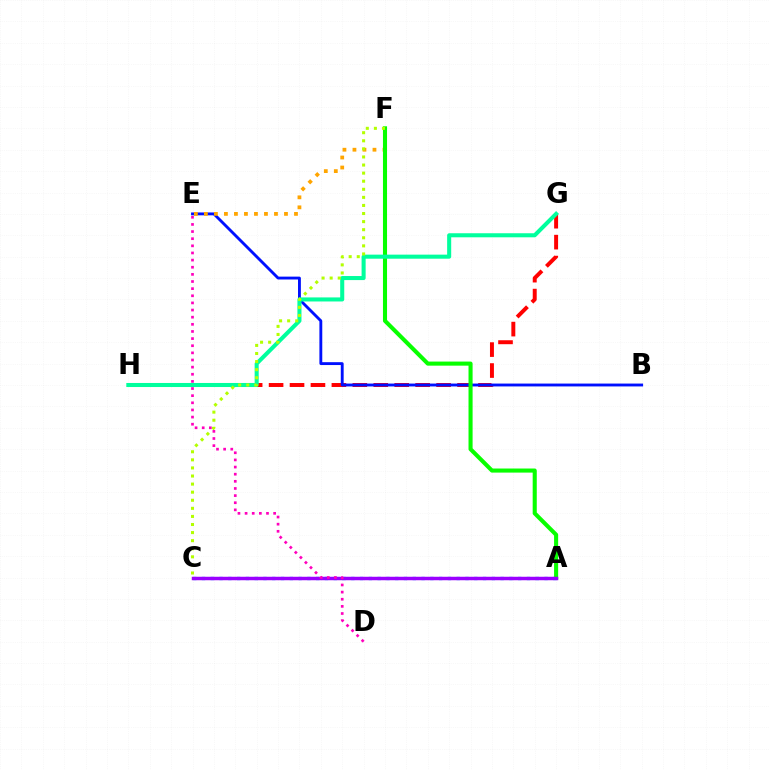{('G', 'H'): [{'color': '#ff0000', 'line_style': 'dashed', 'thickness': 2.84}, {'color': '#00ff9d', 'line_style': 'solid', 'thickness': 2.92}], ('B', 'E'): [{'color': '#0010ff', 'line_style': 'solid', 'thickness': 2.06}], ('A', 'C'): [{'color': '#00b5ff', 'line_style': 'dotted', 'thickness': 2.39}, {'color': '#9b00ff', 'line_style': 'solid', 'thickness': 2.5}], ('E', 'F'): [{'color': '#ffa500', 'line_style': 'dotted', 'thickness': 2.72}], ('A', 'F'): [{'color': '#08ff00', 'line_style': 'solid', 'thickness': 2.94}], ('C', 'F'): [{'color': '#b3ff00', 'line_style': 'dotted', 'thickness': 2.2}], ('D', 'E'): [{'color': '#ff00bd', 'line_style': 'dotted', 'thickness': 1.94}]}